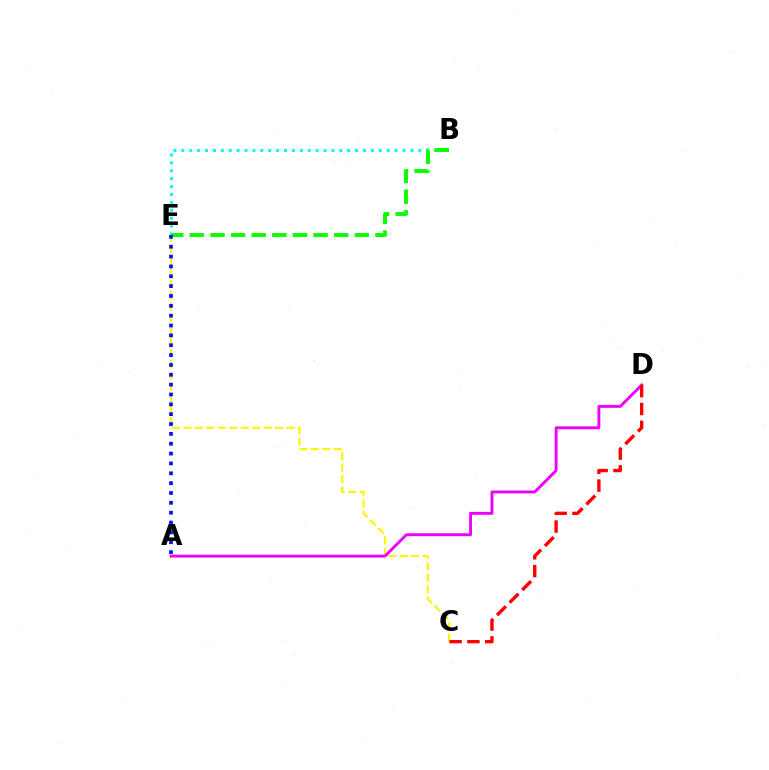{('C', 'E'): [{'color': '#fcf500', 'line_style': 'dashed', 'thickness': 1.56}], ('B', 'E'): [{'color': '#00fff6', 'line_style': 'dotted', 'thickness': 2.15}, {'color': '#08ff00', 'line_style': 'dashed', 'thickness': 2.8}], ('A', 'D'): [{'color': '#ee00ff', 'line_style': 'solid', 'thickness': 2.1}], ('C', 'D'): [{'color': '#ff0000', 'line_style': 'dashed', 'thickness': 2.42}], ('A', 'E'): [{'color': '#0010ff', 'line_style': 'dotted', 'thickness': 2.68}]}